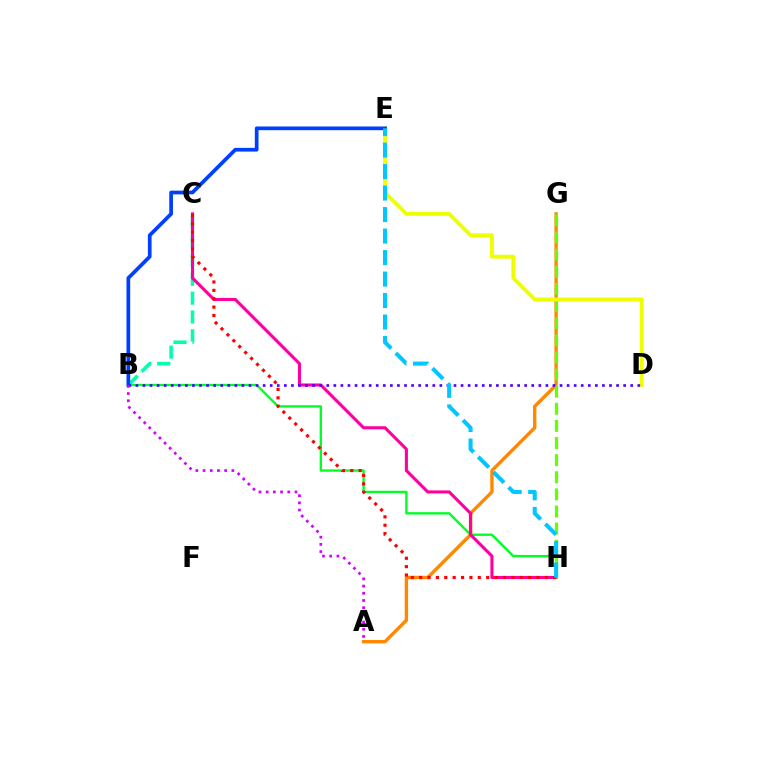{('B', 'H'): [{'color': '#00ff27', 'line_style': 'solid', 'thickness': 1.7}], ('A', 'G'): [{'color': '#ff8800', 'line_style': 'solid', 'thickness': 2.43}], ('B', 'C'): [{'color': '#00ffaf', 'line_style': 'dashed', 'thickness': 2.56}], ('C', 'H'): [{'color': '#ff00a0', 'line_style': 'solid', 'thickness': 2.22}, {'color': '#ff0000', 'line_style': 'dotted', 'thickness': 2.28}], ('G', 'H'): [{'color': '#66ff00', 'line_style': 'dashed', 'thickness': 2.33}], ('D', 'E'): [{'color': '#eeff00', 'line_style': 'solid', 'thickness': 2.78}], ('B', 'E'): [{'color': '#003fff', 'line_style': 'solid', 'thickness': 2.68}], ('B', 'D'): [{'color': '#4f00ff', 'line_style': 'dotted', 'thickness': 1.92}], ('A', 'B'): [{'color': '#d600ff', 'line_style': 'dotted', 'thickness': 1.96}], ('E', 'H'): [{'color': '#00c7ff', 'line_style': 'dashed', 'thickness': 2.92}]}